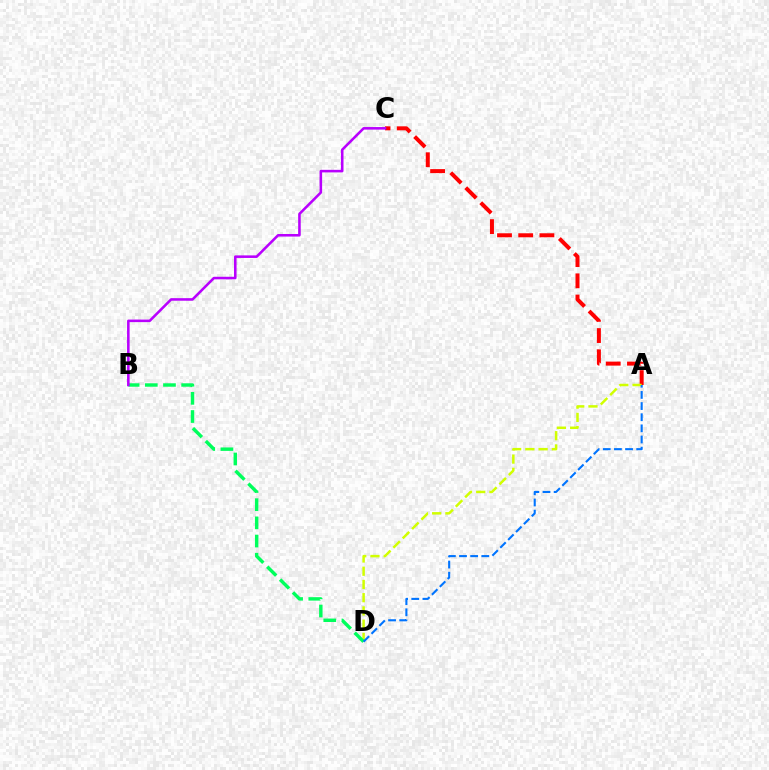{('A', 'C'): [{'color': '#ff0000', 'line_style': 'dashed', 'thickness': 2.88}], ('A', 'D'): [{'color': '#d1ff00', 'line_style': 'dashed', 'thickness': 1.8}, {'color': '#0074ff', 'line_style': 'dashed', 'thickness': 1.51}], ('B', 'D'): [{'color': '#00ff5c', 'line_style': 'dashed', 'thickness': 2.47}], ('B', 'C'): [{'color': '#b900ff', 'line_style': 'solid', 'thickness': 1.85}]}